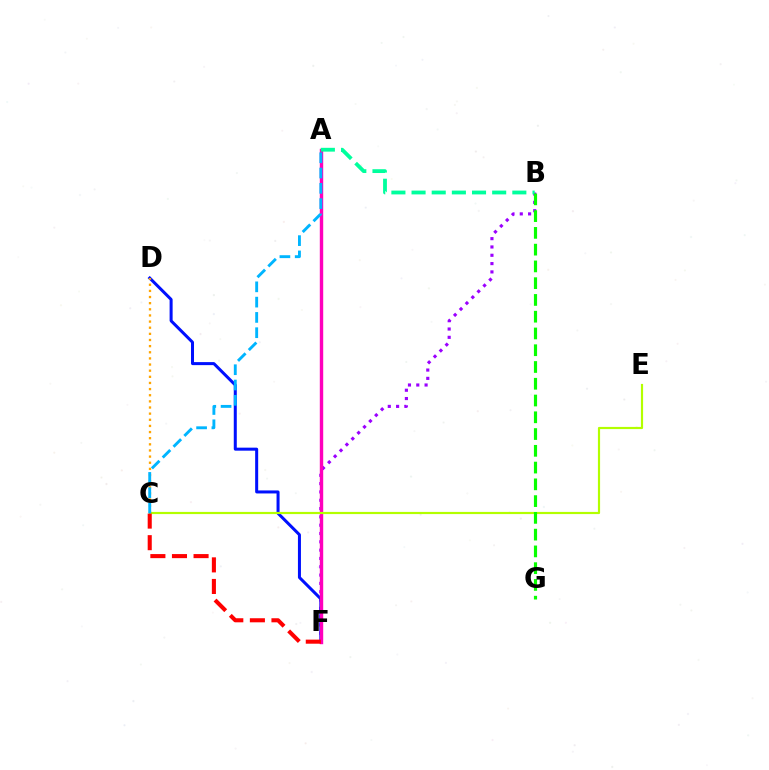{('B', 'F'): [{'color': '#9b00ff', 'line_style': 'dotted', 'thickness': 2.26}], ('D', 'F'): [{'color': '#0010ff', 'line_style': 'solid', 'thickness': 2.17}], ('A', 'F'): [{'color': '#ff00bd', 'line_style': 'solid', 'thickness': 2.45}], ('C', 'E'): [{'color': '#b3ff00', 'line_style': 'solid', 'thickness': 1.57}], ('C', 'D'): [{'color': '#ffa500', 'line_style': 'dotted', 'thickness': 1.67}], ('C', 'F'): [{'color': '#ff0000', 'line_style': 'dashed', 'thickness': 2.93}], ('A', 'B'): [{'color': '#00ff9d', 'line_style': 'dashed', 'thickness': 2.74}], ('B', 'G'): [{'color': '#08ff00', 'line_style': 'dashed', 'thickness': 2.28}], ('A', 'C'): [{'color': '#00b5ff', 'line_style': 'dashed', 'thickness': 2.08}]}